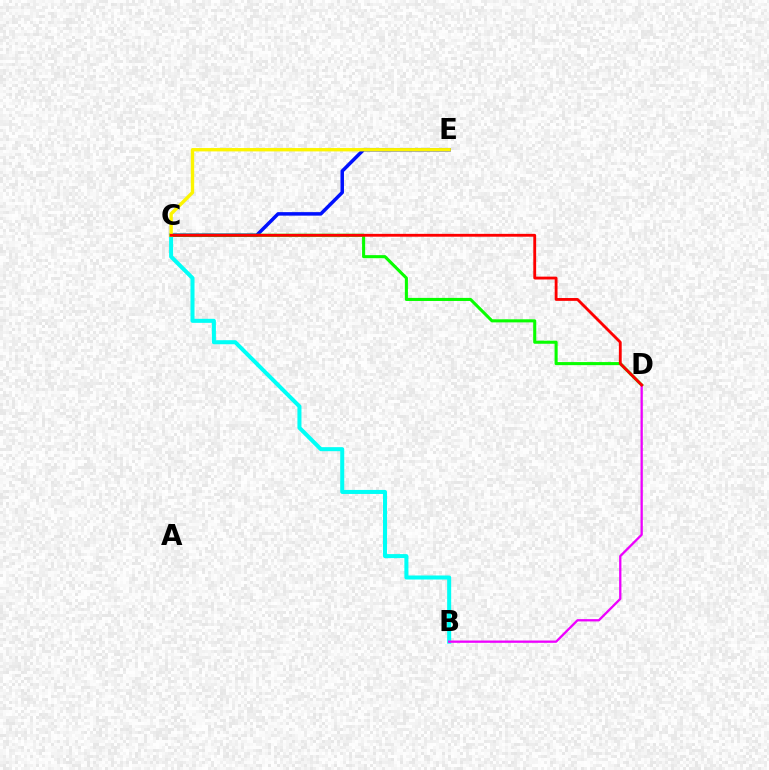{('C', 'E'): [{'color': '#0010ff', 'line_style': 'solid', 'thickness': 2.52}, {'color': '#fcf500', 'line_style': 'solid', 'thickness': 2.43}], ('B', 'C'): [{'color': '#00fff6', 'line_style': 'solid', 'thickness': 2.9}], ('C', 'D'): [{'color': '#08ff00', 'line_style': 'solid', 'thickness': 2.21}, {'color': '#ff0000', 'line_style': 'solid', 'thickness': 2.04}], ('B', 'D'): [{'color': '#ee00ff', 'line_style': 'solid', 'thickness': 1.66}]}